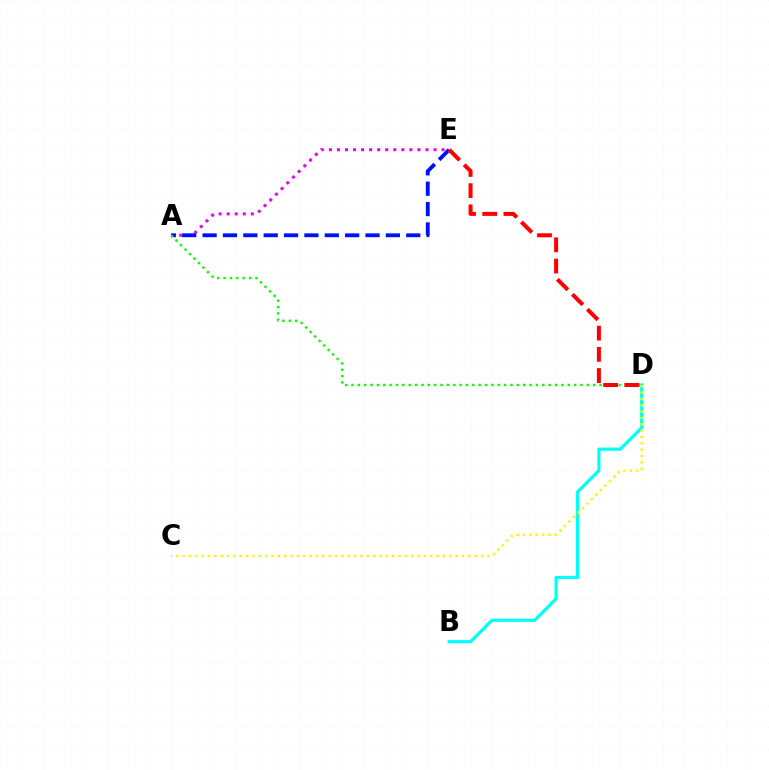{('A', 'E'): [{'color': '#ee00ff', 'line_style': 'dotted', 'thickness': 2.19}, {'color': '#0010ff', 'line_style': 'dashed', 'thickness': 2.77}], ('B', 'D'): [{'color': '#00fff6', 'line_style': 'solid', 'thickness': 2.29}], ('C', 'D'): [{'color': '#fcf500', 'line_style': 'dotted', 'thickness': 1.73}], ('A', 'D'): [{'color': '#08ff00', 'line_style': 'dotted', 'thickness': 1.73}], ('D', 'E'): [{'color': '#ff0000', 'line_style': 'dashed', 'thickness': 2.88}]}